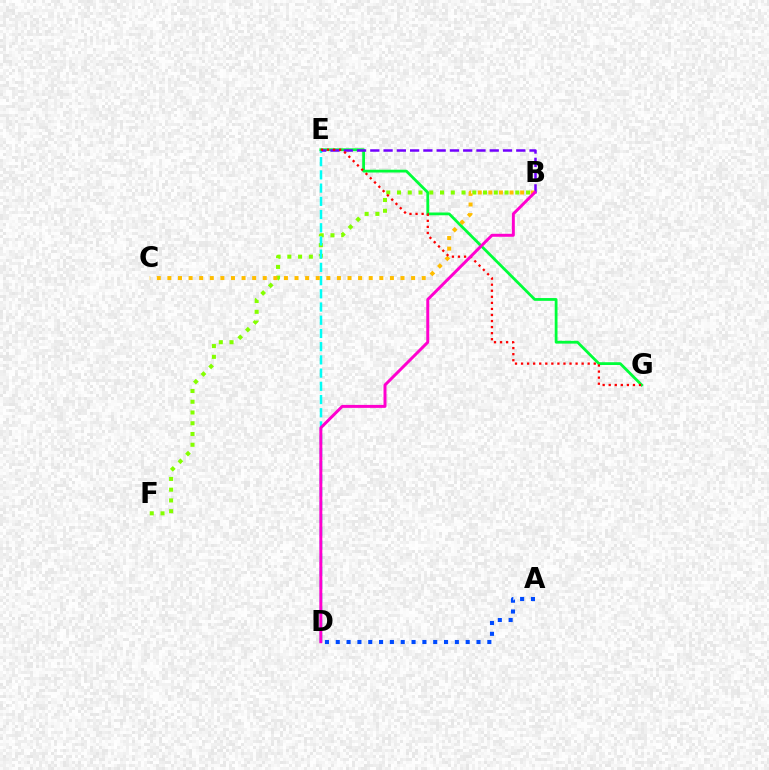{('B', 'F'): [{'color': '#84ff00', 'line_style': 'dotted', 'thickness': 2.92}], ('D', 'E'): [{'color': '#00fff6', 'line_style': 'dashed', 'thickness': 1.8}], ('A', 'D'): [{'color': '#004bff', 'line_style': 'dotted', 'thickness': 2.94}], ('E', 'G'): [{'color': '#00ff39', 'line_style': 'solid', 'thickness': 2.01}, {'color': '#ff0000', 'line_style': 'dotted', 'thickness': 1.65}], ('B', 'E'): [{'color': '#7200ff', 'line_style': 'dashed', 'thickness': 1.8}], ('B', 'C'): [{'color': '#ffbd00', 'line_style': 'dotted', 'thickness': 2.88}], ('B', 'D'): [{'color': '#ff00cf', 'line_style': 'solid', 'thickness': 2.14}]}